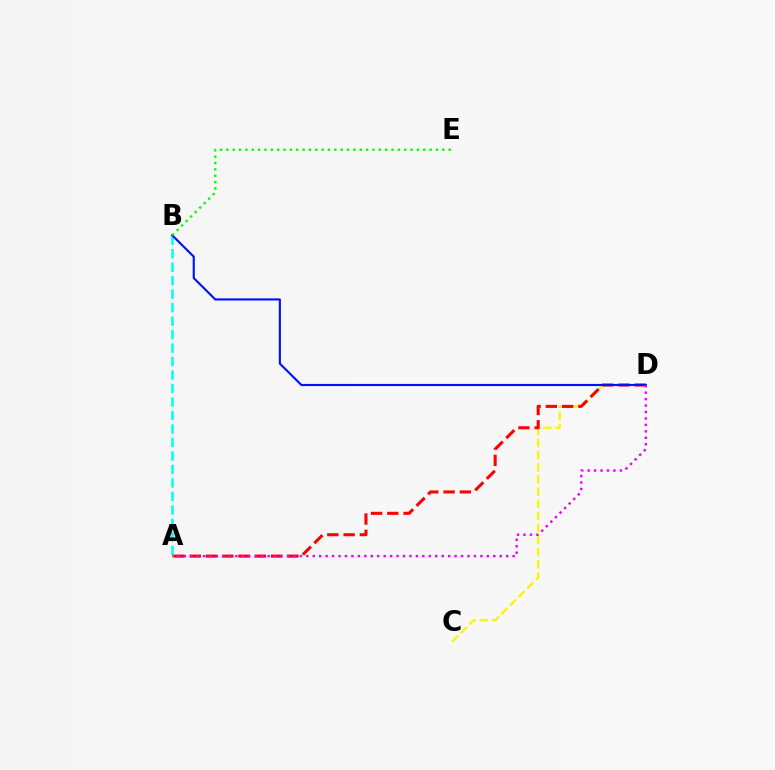{('A', 'B'): [{'color': '#00fff6', 'line_style': 'dashed', 'thickness': 1.83}], ('C', 'D'): [{'color': '#fcf500', 'line_style': 'dashed', 'thickness': 1.65}], ('A', 'D'): [{'color': '#ff0000', 'line_style': 'dashed', 'thickness': 2.21}, {'color': '#ee00ff', 'line_style': 'dotted', 'thickness': 1.75}], ('B', 'D'): [{'color': '#0010ff', 'line_style': 'solid', 'thickness': 1.53}], ('B', 'E'): [{'color': '#08ff00', 'line_style': 'dotted', 'thickness': 1.73}]}